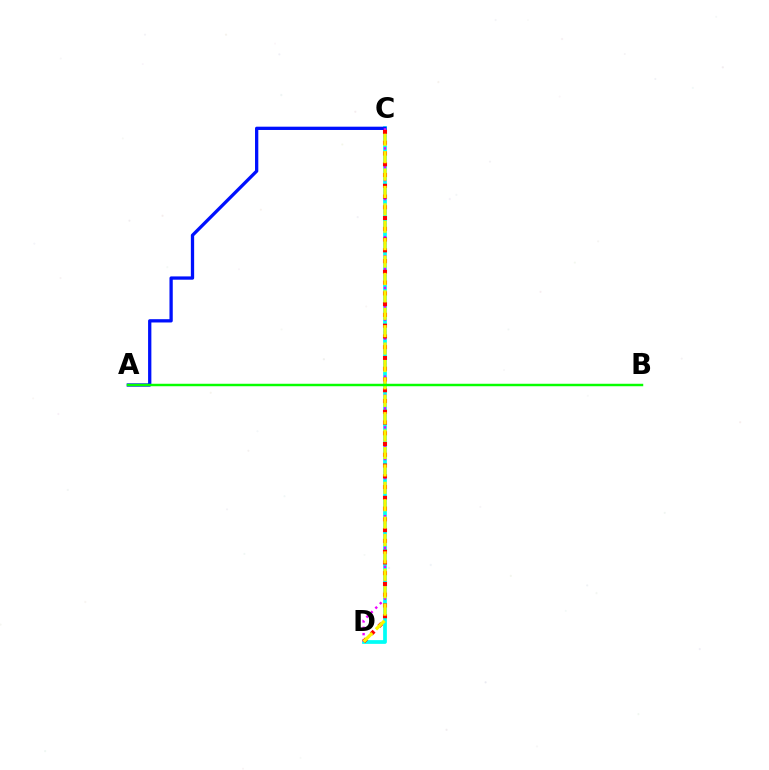{('C', 'D'): [{'color': '#00fff6', 'line_style': 'solid', 'thickness': 2.69}, {'color': '#ee00ff', 'line_style': 'dotted', 'thickness': 1.72}, {'color': '#ff0000', 'line_style': 'dotted', 'thickness': 2.92}, {'color': '#fcf500', 'line_style': 'dashed', 'thickness': 2.36}], ('A', 'C'): [{'color': '#0010ff', 'line_style': 'solid', 'thickness': 2.37}], ('A', 'B'): [{'color': '#08ff00', 'line_style': 'solid', 'thickness': 1.77}]}